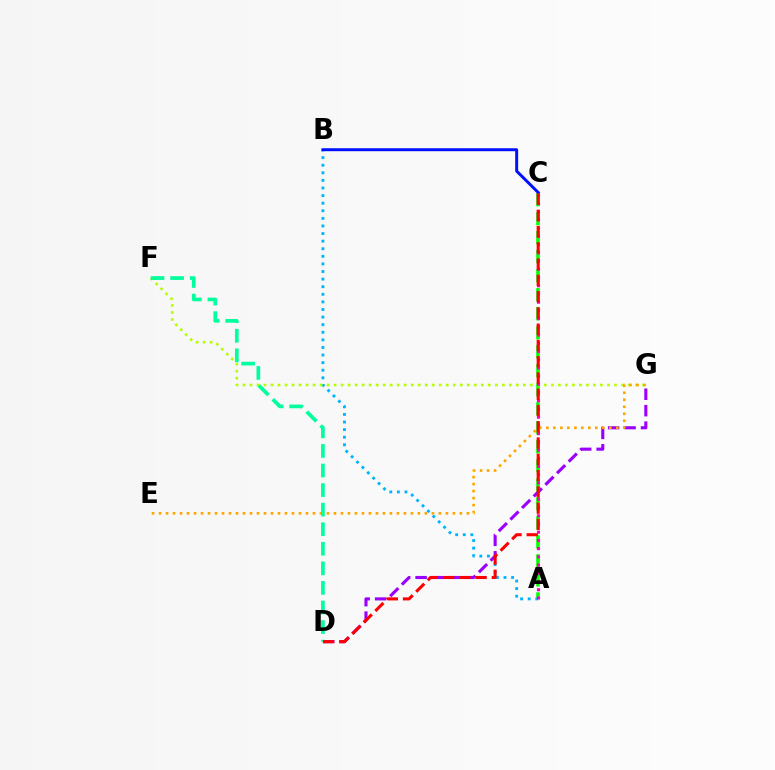{('D', 'G'): [{'color': '#9b00ff', 'line_style': 'dashed', 'thickness': 2.23}], ('A', 'C'): [{'color': '#08ff00', 'line_style': 'dashed', 'thickness': 2.58}, {'color': '#ff00bd', 'line_style': 'dotted', 'thickness': 2.23}], ('A', 'B'): [{'color': '#00b5ff', 'line_style': 'dotted', 'thickness': 2.06}], ('F', 'G'): [{'color': '#b3ff00', 'line_style': 'dotted', 'thickness': 1.9}], ('E', 'G'): [{'color': '#ffa500', 'line_style': 'dotted', 'thickness': 1.9}], ('D', 'F'): [{'color': '#00ff9d', 'line_style': 'dashed', 'thickness': 2.66}], ('B', 'C'): [{'color': '#0010ff', 'line_style': 'solid', 'thickness': 2.13}], ('C', 'D'): [{'color': '#ff0000', 'line_style': 'dashed', 'thickness': 2.21}]}